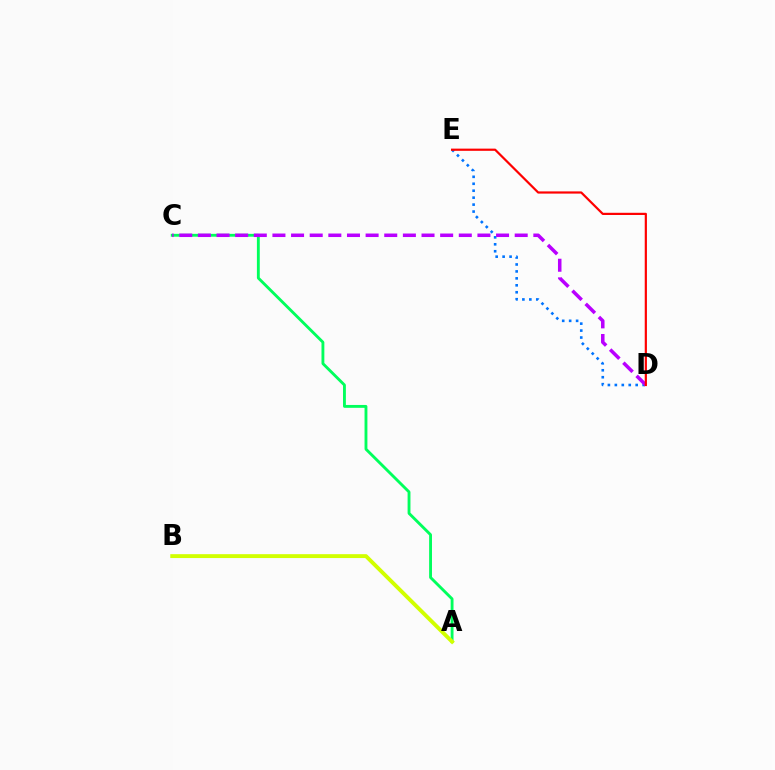{('A', 'C'): [{'color': '#00ff5c', 'line_style': 'solid', 'thickness': 2.06}], ('D', 'E'): [{'color': '#0074ff', 'line_style': 'dotted', 'thickness': 1.89}, {'color': '#ff0000', 'line_style': 'solid', 'thickness': 1.58}], ('A', 'B'): [{'color': '#d1ff00', 'line_style': 'solid', 'thickness': 2.8}], ('C', 'D'): [{'color': '#b900ff', 'line_style': 'dashed', 'thickness': 2.53}]}